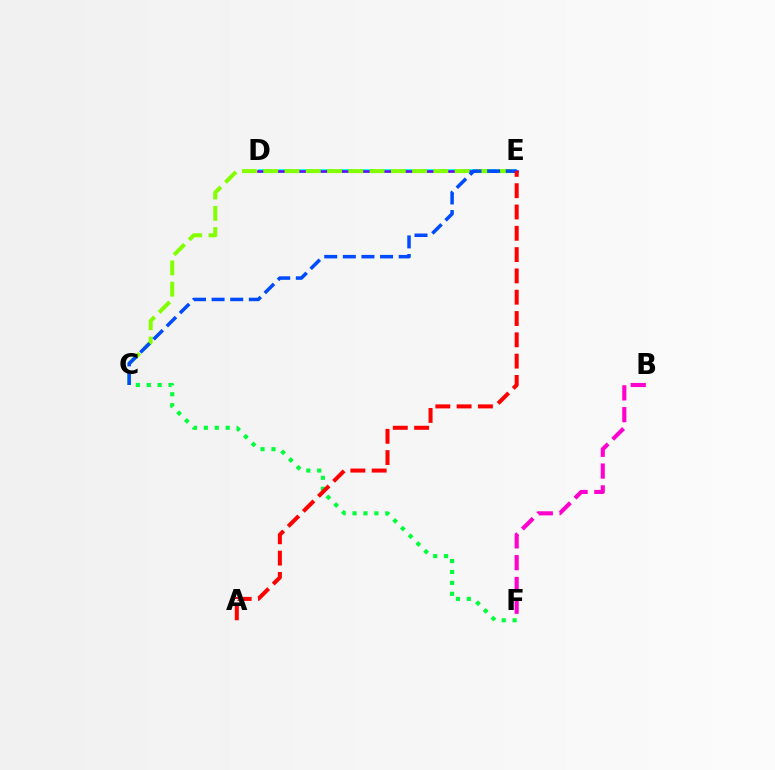{('D', 'E'): [{'color': '#ffbd00', 'line_style': 'solid', 'thickness': 1.93}, {'color': '#00fff6', 'line_style': 'dashed', 'thickness': 2.77}, {'color': '#7200ff', 'line_style': 'solid', 'thickness': 1.81}], ('C', 'E'): [{'color': '#84ff00', 'line_style': 'dashed', 'thickness': 2.89}, {'color': '#004bff', 'line_style': 'dashed', 'thickness': 2.53}], ('B', 'F'): [{'color': '#ff00cf', 'line_style': 'dashed', 'thickness': 2.96}], ('C', 'F'): [{'color': '#00ff39', 'line_style': 'dotted', 'thickness': 2.97}], ('A', 'E'): [{'color': '#ff0000', 'line_style': 'dashed', 'thickness': 2.89}]}